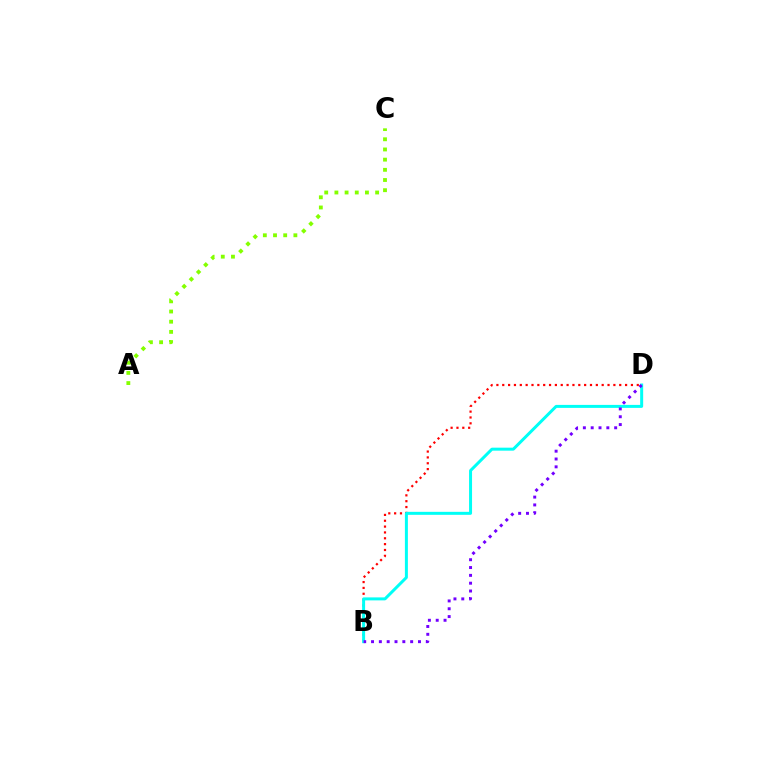{('A', 'C'): [{'color': '#84ff00', 'line_style': 'dotted', 'thickness': 2.77}], ('B', 'D'): [{'color': '#ff0000', 'line_style': 'dotted', 'thickness': 1.59}, {'color': '#00fff6', 'line_style': 'solid', 'thickness': 2.15}, {'color': '#7200ff', 'line_style': 'dotted', 'thickness': 2.13}]}